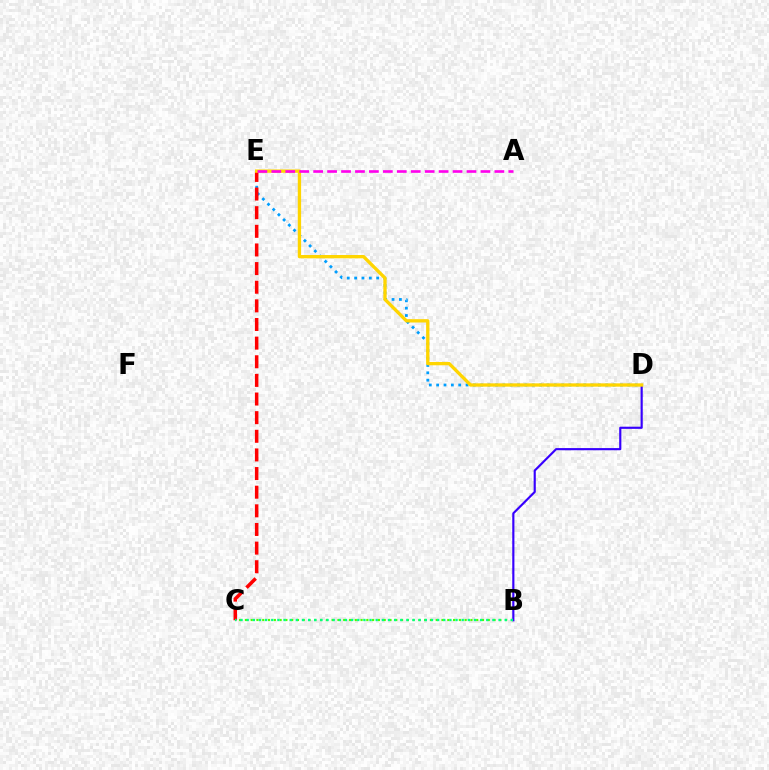{('D', 'E'): [{'color': '#009eff', 'line_style': 'dotted', 'thickness': 2.0}, {'color': '#ffd500', 'line_style': 'solid', 'thickness': 2.39}], ('B', 'D'): [{'color': '#3700ff', 'line_style': 'solid', 'thickness': 1.55}], ('C', 'E'): [{'color': '#ff0000', 'line_style': 'dashed', 'thickness': 2.53}], ('A', 'E'): [{'color': '#ff00ed', 'line_style': 'dashed', 'thickness': 1.89}], ('B', 'C'): [{'color': '#4fff00', 'line_style': 'dotted', 'thickness': 1.57}, {'color': '#00ff86', 'line_style': 'dotted', 'thickness': 1.67}]}